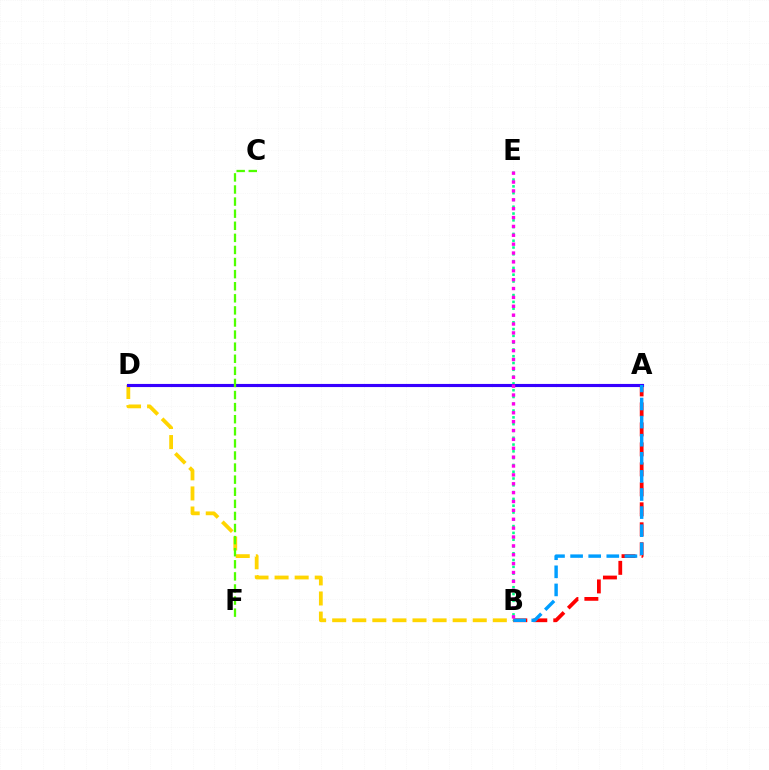{('B', 'E'): [{'color': '#00ff86', 'line_style': 'dotted', 'thickness': 1.85}, {'color': '#ff00ed', 'line_style': 'dotted', 'thickness': 2.41}], ('B', 'D'): [{'color': '#ffd500', 'line_style': 'dashed', 'thickness': 2.73}], ('A', 'B'): [{'color': '#ff0000', 'line_style': 'dashed', 'thickness': 2.71}, {'color': '#009eff', 'line_style': 'dashed', 'thickness': 2.46}], ('A', 'D'): [{'color': '#3700ff', 'line_style': 'solid', 'thickness': 2.25}], ('C', 'F'): [{'color': '#4fff00', 'line_style': 'dashed', 'thickness': 1.64}]}